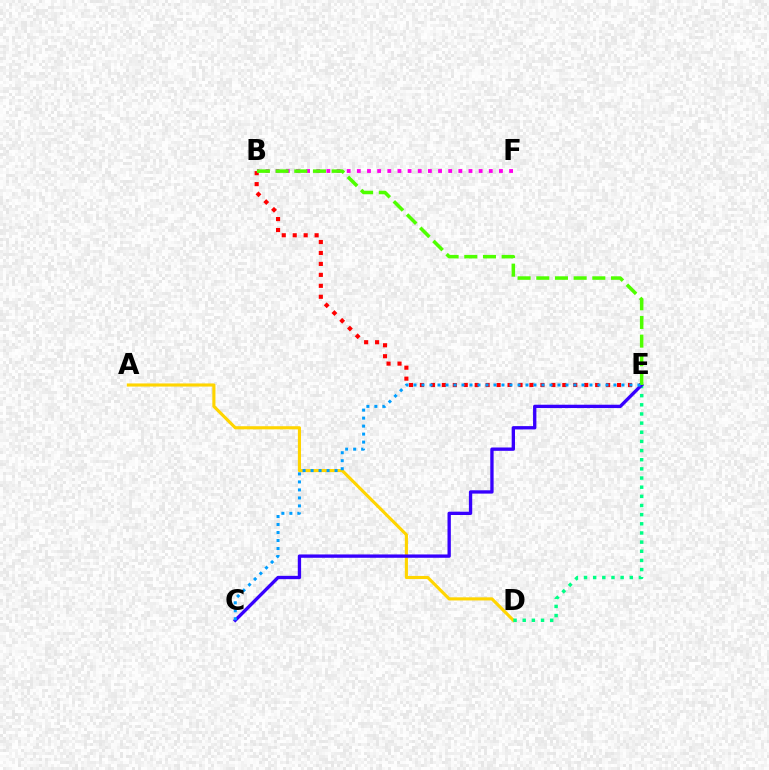{('B', 'F'): [{'color': '#ff00ed', 'line_style': 'dotted', 'thickness': 2.76}], ('A', 'D'): [{'color': '#ffd500', 'line_style': 'solid', 'thickness': 2.25}], ('B', 'E'): [{'color': '#ff0000', 'line_style': 'dotted', 'thickness': 2.98}, {'color': '#4fff00', 'line_style': 'dashed', 'thickness': 2.54}], ('D', 'E'): [{'color': '#00ff86', 'line_style': 'dotted', 'thickness': 2.49}], ('C', 'E'): [{'color': '#3700ff', 'line_style': 'solid', 'thickness': 2.4}, {'color': '#009eff', 'line_style': 'dotted', 'thickness': 2.17}]}